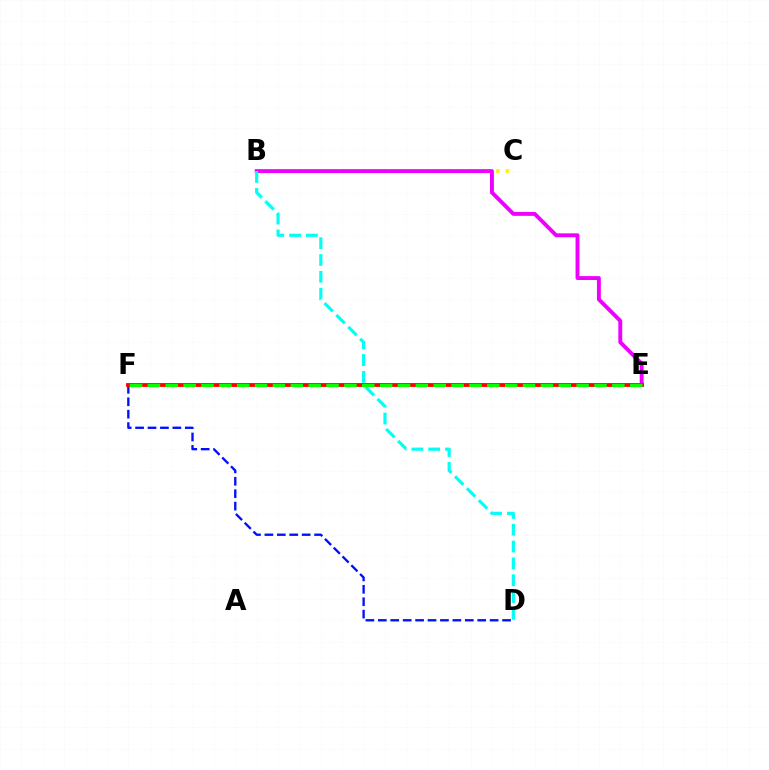{('B', 'C'): [{'color': '#fcf500', 'line_style': 'dotted', 'thickness': 2.6}], ('B', 'E'): [{'color': '#ee00ff', 'line_style': 'solid', 'thickness': 2.8}], ('D', 'F'): [{'color': '#0010ff', 'line_style': 'dashed', 'thickness': 1.69}], ('E', 'F'): [{'color': '#ff0000', 'line_style': 'solid', 'thickness': 2.76}, {'color': '#08ff00', 'line_style': 'dashed', 'thickness': 2.43}], ('B', 'D'): [{'color': '#00fff6', 'line_style': 'dashed', 'thickness': 2.29}]}